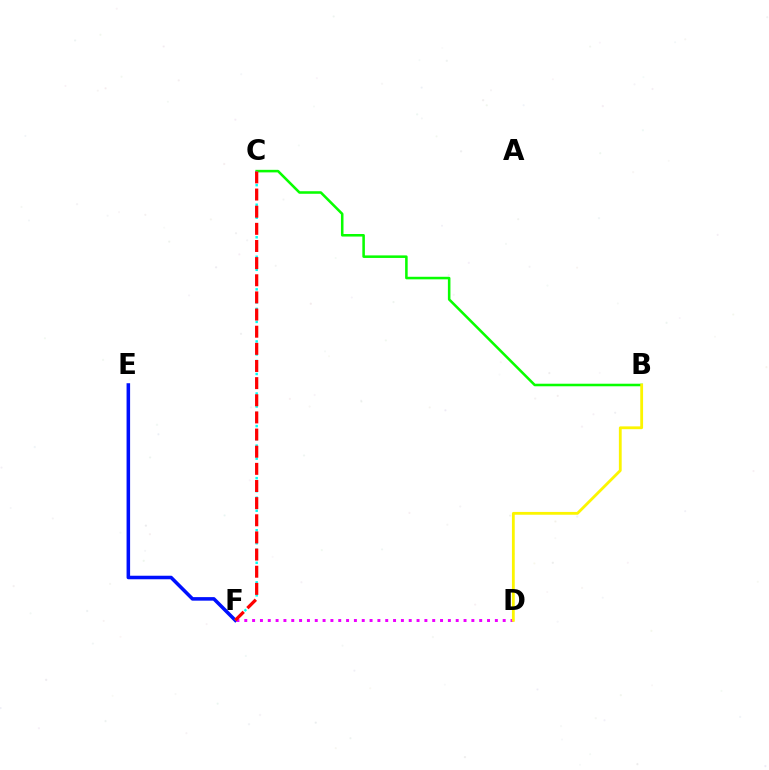{('B', 'C'): [{'color': '#08ff00', 'line_style': 'solid', 'thickness': 1.84}], ('E', 'F'): [{'color': '#0010ff', 'line_style': 'solid', 'thickness': 2.55}], ('D', 'F'): [{'color': '#ee00ff', 'line_style': 'dotted', 'thickness': 2.13}], ('C', 'F'): [{'color': '#00fff6', 'line_style': 'dotted', 'thickness': 1.77}, {'color': '#ff0000', 'line_style': 'dashed', 'thickness': 2.33}], ('B', 'D'): [{'color': '#fcf500', 'line_style': 'solid', 'thickness': 2.02}]}